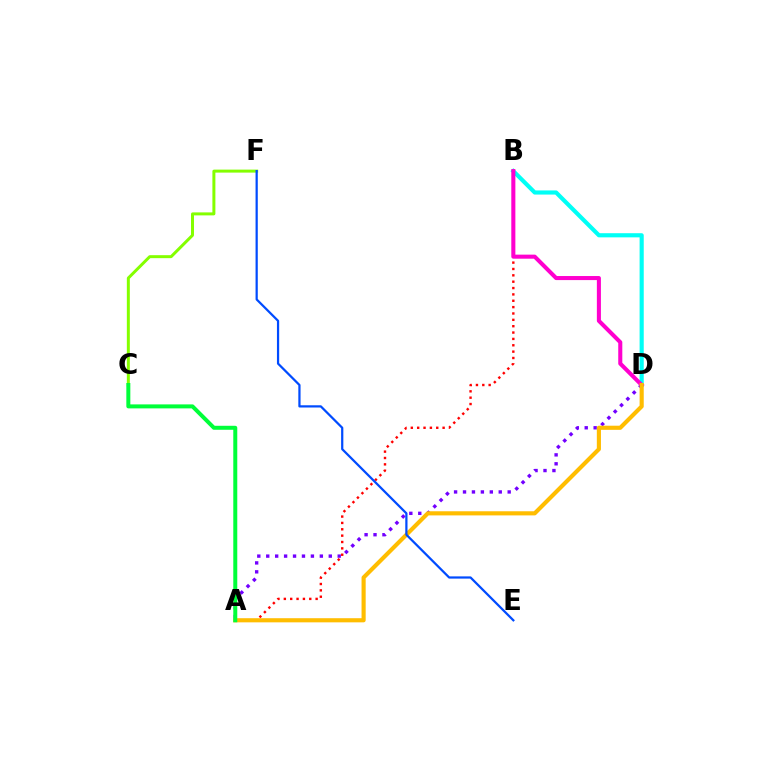{('C', 'F'): [{'color': '#84ff00', 'line_style': 'solid', 'thickness': 2.15}], ('A', 'B'): [{'color': '#ff0000', 'line_style': 'dotted', 'thickness': 1.73}], ('B', 'D'): [{'color': '#00fff6', 'line_style': 'solid', 'thickness': 2.98}, {'color': '#ff00cf', 'line_style': 'solid', 'thickness': 2.92}], ('A', 'D'): [{'color': '#7200ff', 'line_style': 'dotted', 'thickness': 2.43}, {'color': '#ffbd00', 'line_style': 'solid', 'thickness': 2.98}], ('E', 'F'): [{'color': '#004bff', 'line_style': 'solid', 'thickness': 1.61}], ('A', 'C'): [{'color': '#00ff39', 'line_style': 'solid', 'thickness': 2.87}]}